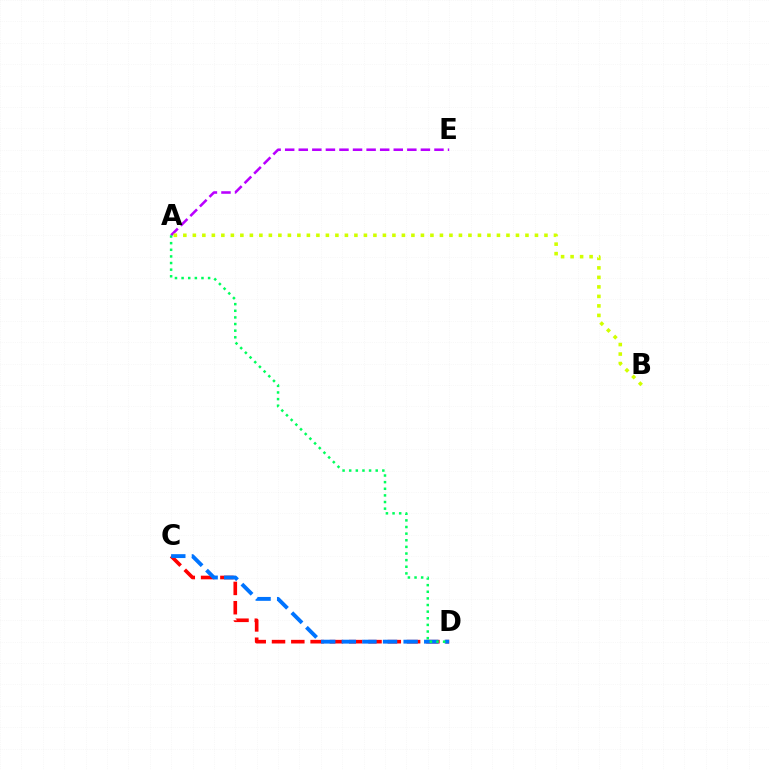{('C', 'D'): [{'color': '#ff0000', 'line_style': 'dashed', 'thickness': 2.62}, {'color': '#0074ff', 'line_style': 'dashed', 'thickness': 2.8}], ('A', 'E'): [{'color': '#b900ff', 'line_style': 'dashed', 'thickness': 1.84}], ('A', 'B'): [{'color': '#d1ff00', 'line_style': 'dotted', 'thickness': 2.58}], ('A', 'D'): [{'color': '#00ff5c', 'line_style': 'dotted', 'thickness': 1.8}]}